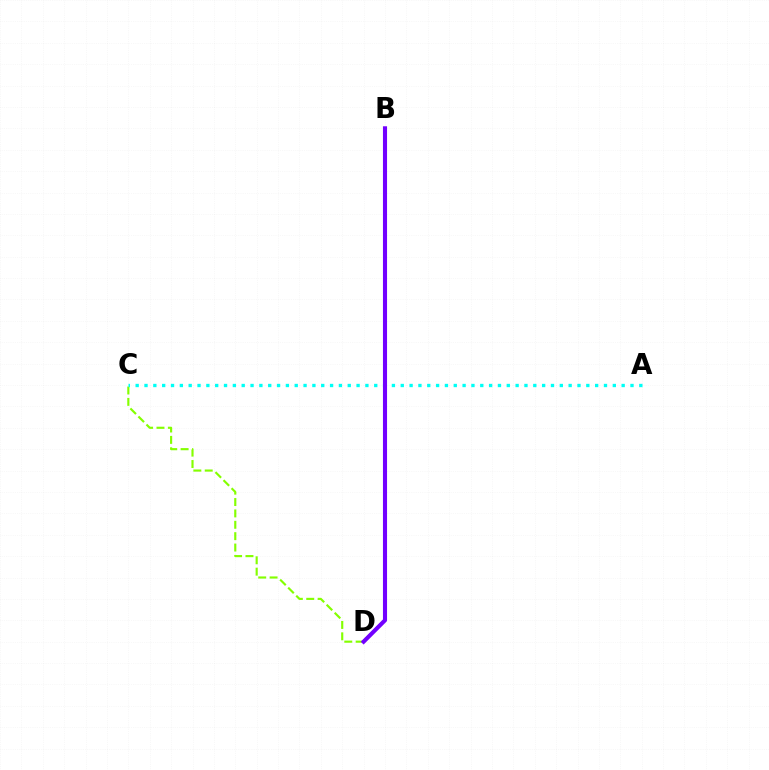{('C', 'D'): [{'color': '#84ff00', 'line_style': 'dashed', 'thickness': 1.55}], ('A', 'C'): [{'color': '#00fff6', 'line_style': 'dotted', 'thickness': 2.4}], ('B', 'D'): [{'color': '#ff0000', 'line_style': 'dashed', 'thickness': 2.06}, {'color': '#7200ff', 'line_style': 'solid', 'thickness': 2.95}]}